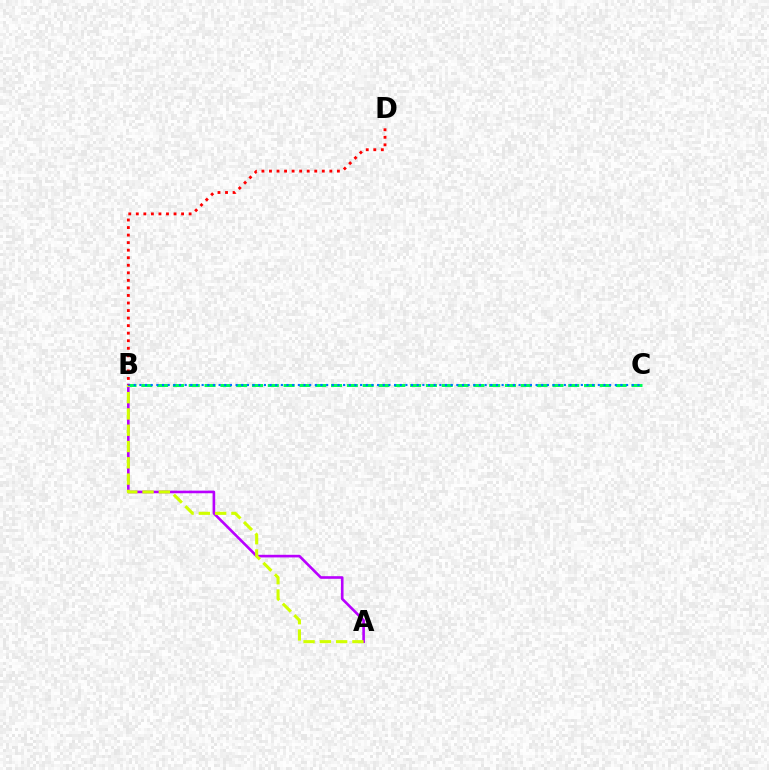{('B', 'C'): [{'color': '#00ff5c', 'line_style': 'dashed', 'thickness': 2.15}, {'color': '#0074ff', 'line_style': 'dotted', 'thickness': 1.54}], ('A', 'B'): [{'color': '#b900ff', 'line_style': 'solid', 'thickness': 1.89}, {'color': '#d1ff00', 'line_style': 'dashed', 'thickness': 2.21}], ('B', 'D'): [{'color': '#ff0000', 'line_style': 'dotted', 'thickness': 2.05}]}